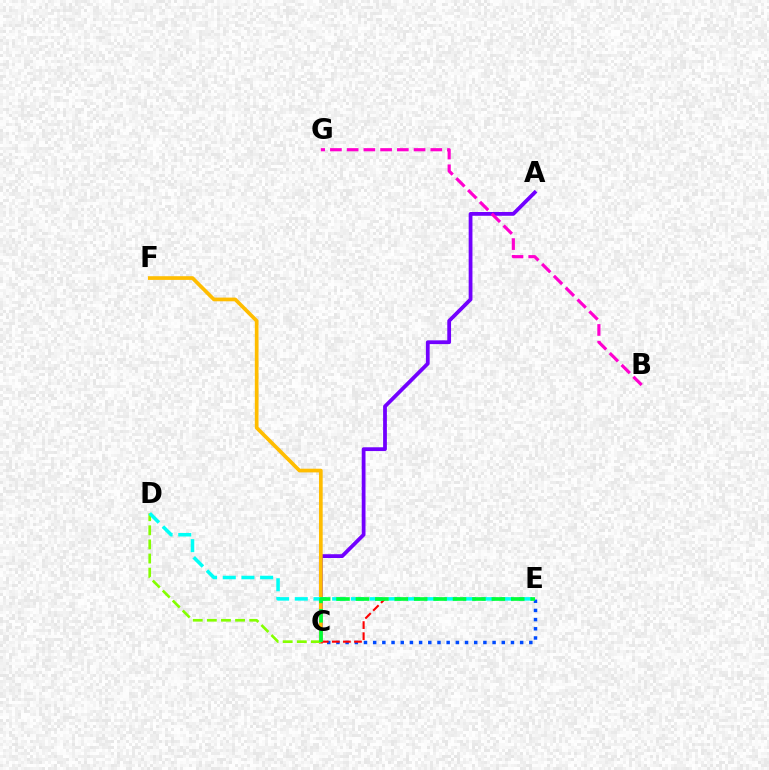{('A', 'C'): [{'color': '#7200ff', 'line_style': 'solid', 'thickness': 2.72}], ('B', 'G'): [{'color': '#ff00cf', 'line_style': 'dashed', 'thickness': 2.27}], ('C', 'E'): [{'color': '#004bff', 'line_style': 'dotted', 'thickness': 2.5}, {'color': '#ff0000', 'line_style': 'dashed', 'thickness': 1.51}, {'color': '#00ff39', 'line_style': 'dashed', 'thickness': 2.64}], ('C', 'F'): [{'color': '#ffbd00', 'line_style': 'solid', 'thickness': 2.66}], ('C', 'D'): [{'color': '#84ff00', 'line_style': 'dashed', 'thickness': 1.92}], ('D', 'E'): [{'color': '#00fff6', 'line_style': 'dashed', 'thickness': 2.54}]}